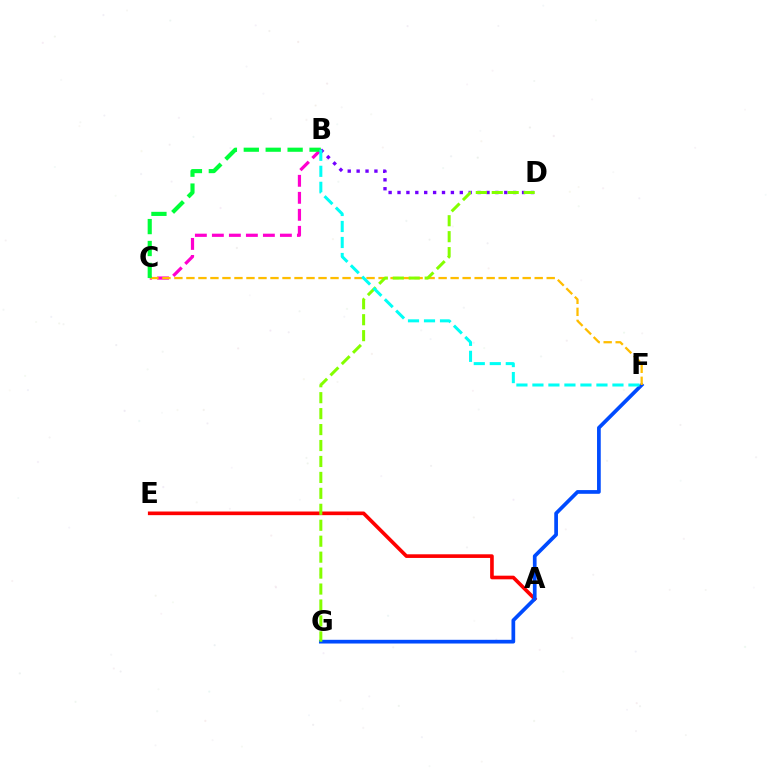{('A', 'E'): [{'color': '#ff0000', 'line_style': 'solid', 'thickness': 2.62}], ('B', 'C'): [{'color': '#ff00cf', 'line_style': 'dashed', 'thickness': 2.31}, {'color': '#00ff39', 'line_style': 'dashed', 'thickness': 2.98}], ('F', 'G'): [{'color': '#004bff', 'line_style': 'solid', 'thickness': 2.67}], ('C', 'F'): [{'color': '#ffbd00', 'line_style': 'dashed', 'thickness': 1.63}], ('B', 'D'): [{'color': '#7200ff', 'line_style': 'dotted', 'thickness': 2.42}], ('D', 'G'): [{'color': '#84ff00', 'line_style': 'dashed', 'thickness': 2.17}], ('B', 'F'): [{'color': '#00fff6', 'line_style': 'dashed', 'thickness': 2.17}]}